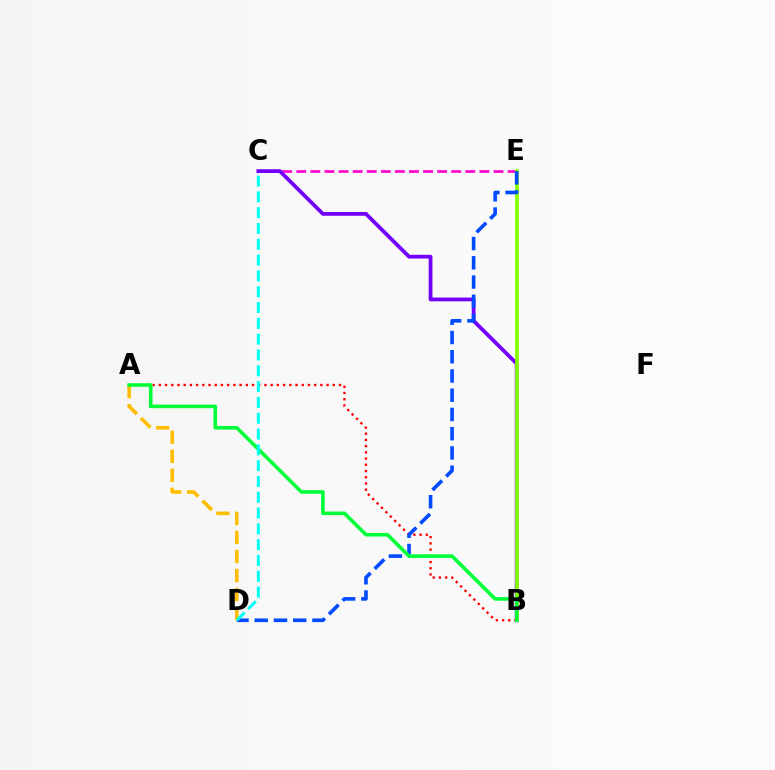{('C', 'E'): [{'color': '#ff00cf', 'line_style': 'dashed', 'thickness': 1.91}], ('A', 'B'): [{'color': '#ff0000', 'line_style': 'dotted', 'thickness': 1.69}, {'color': '#00ff39', 'line_style': 'solid', 'thickness': 2.58}], ('B', 'C'): [{'color': '#7200ff', 'line_style': 'solid', 'thickness': 2.71}], ('A', 'D'): [{'color': '#ffbd00', 'line_style': 'dashed', 'thickness': 2.58}], ('B', 'E'): [{'color': '#84ff00', 'line_style': 'solid', 'thickness': 2.65}], ('D', 'E'): [{'color': '#004bff', 'line_style': 'dashed', 'thickness': 2.61}], ('C', 'D'): [{'color': '#00fff6', 'line_style': 'dashed', 'thickness': 2.15}]}